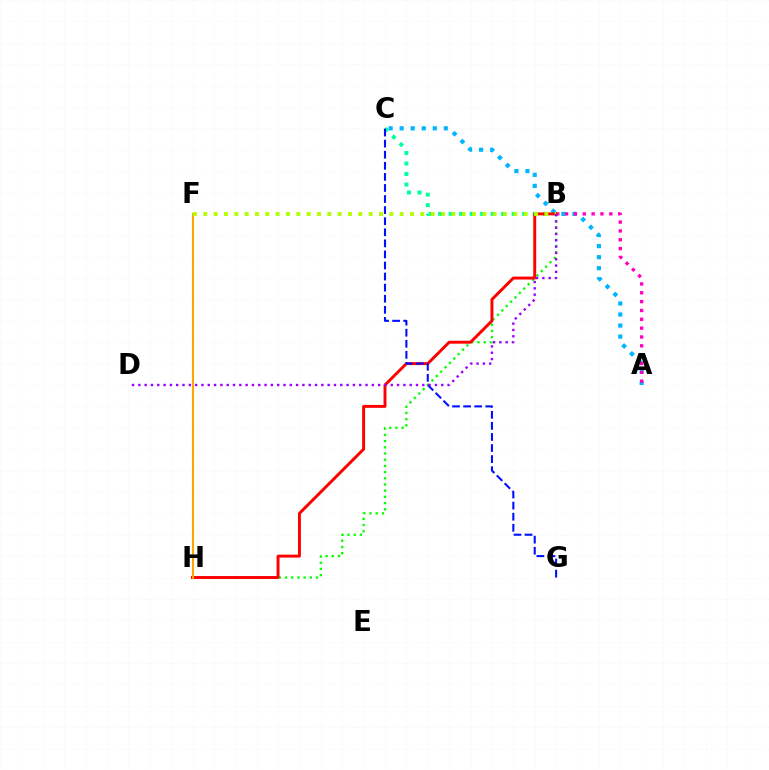{('B', 'H'): [{'color': '#08ff00', 'line_style': 'dotted', 'thickness': 1.68}, {'color': '#ff0000', 'line_style': 'solid', 'thickness': 2.12}], ('A', 'C'): [{'color': '#00b5ff', 'line_style': 'dotted', 'thickness': 3.0}], ('A', 'B'): [{'color': '#ff00bd', 'line_style': 'dotted', 'thickness': 2.4}], ('B', 'C'): [{'color': '#00ff9d', 'line_style': 'dotted', 'thickness': 2.86}], ('C', 'G'): [{'color': '#0010ff', 'line_style': 'dashed', 'thickness': 1.5}], ('F', 'H'): [{'color': '#ffa500', 'line_style': 'solid', 'thickness': 1.52}], ('B', 'F'): [{'color': '#b3ff00', 'line_style': 'dotted', 'thickness': 2.81}], ('B', 'D'): [{'color': '#9b00ff', 'line_style': 'dotted', 'thickness': 1.71}]}